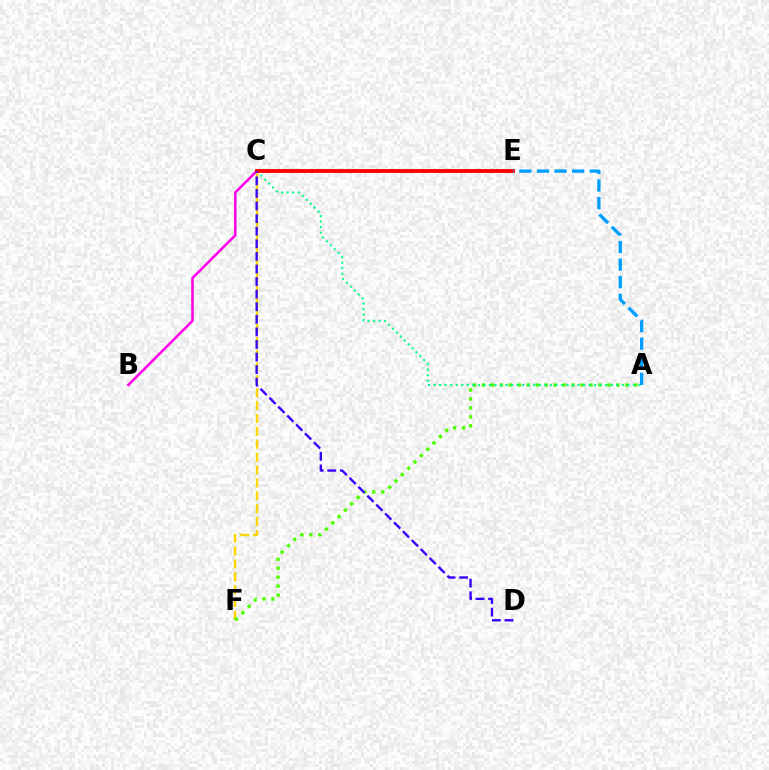{('C', 'F'): [{'color': '#ffd500', 'line_style': 'dashed', 'thickness': 1.75}], ('A', 'F'): [{'color': '#4fff00', 'line_style': 'dotted', 'thickness': 2.43}], ('B', 'C'): [{'color': '#ff00ed', 'line_style': 'solid', 'thickness': 1.8}], ('A', 'C'): [{'color': '#00ff86', 'line_style': 'dotted', 'thickness': 1.5}], ('C', 'E'): [{'color': '#ff0000', 'line_style': 'solid', 'thickness': 2.77}], ('A', 'E'): [{'color': '#009eff', 'line_style': 'dashed', 'thickness': 2.39}], ('C', 'D'): [{'color': '#3700ff', 'line_style': 'dashed', 'thickness': 1.71}]}